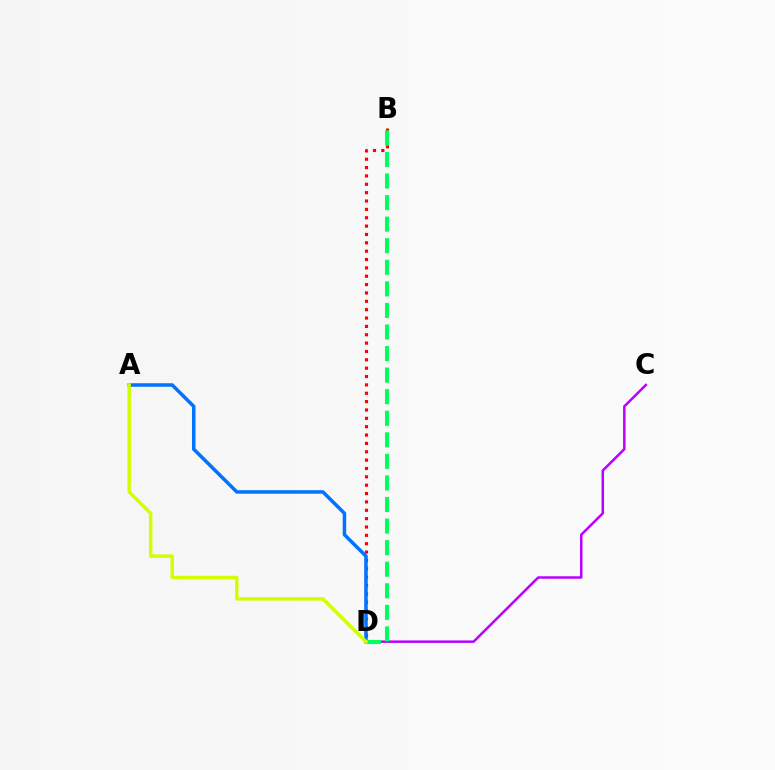{('C', 'D'): [{'color': '#b900ff', 'line_style': 'solid', 'thickness': 1.79}], ('B', 'D'): [{'color': '#ff0000', 'line_style': 'dotted', 'thickness': 2.27}, {'color': '#00ff5c', 'line_style': 'dashed', 'thickness': 2.93}], ('A', 'D'): [{'color': '#0074ff', 'line_style': 'solid', 'thickness': 2.54}, {'color': '#d1ff00', 'line_style': 'solid', 'thickness': 2.5}]}